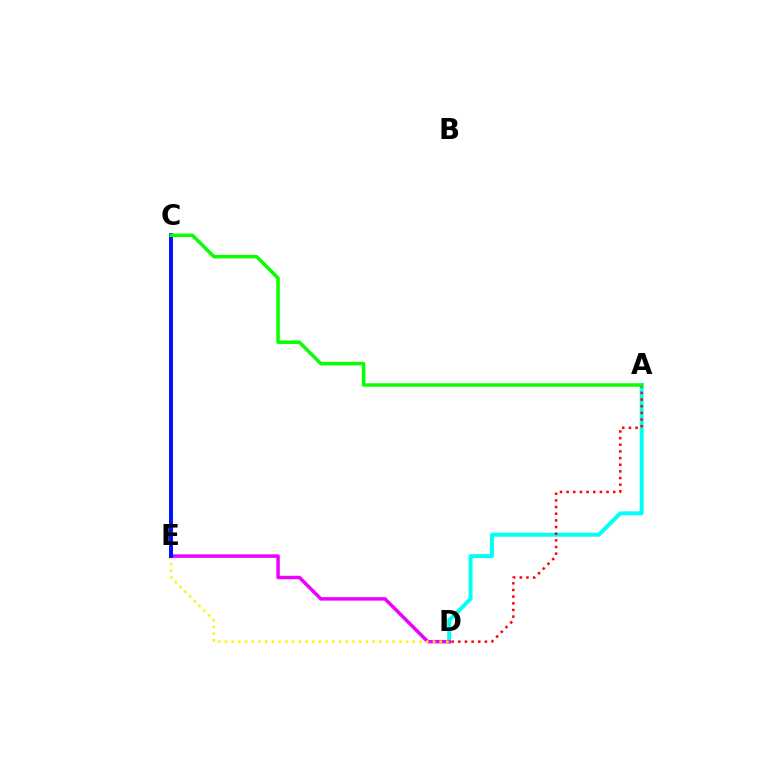{('A', 'D'): [{'color': '#00fff6', 'line_style': 'solid', 'thickness': 2.85}, {'color': '#ff0000', 'line_style': 'dotted', 'thickness': 1.81}], ('D', 'E'): [{'color': '#ee00ff', 'line_style': 'solid', 'thickness': 2.51}, {'color': '#fcf500', 'line_style': 'dotted', 'thickness': 1.82}], ('C', 'E'): [{'color': '#0010ff', 'line_style': 'solid', 'thickness': 2.82}], ('A', 'C'): [{'color': '#08ff00', 'line_style': 'solid', 'thickness': 2.51}]}